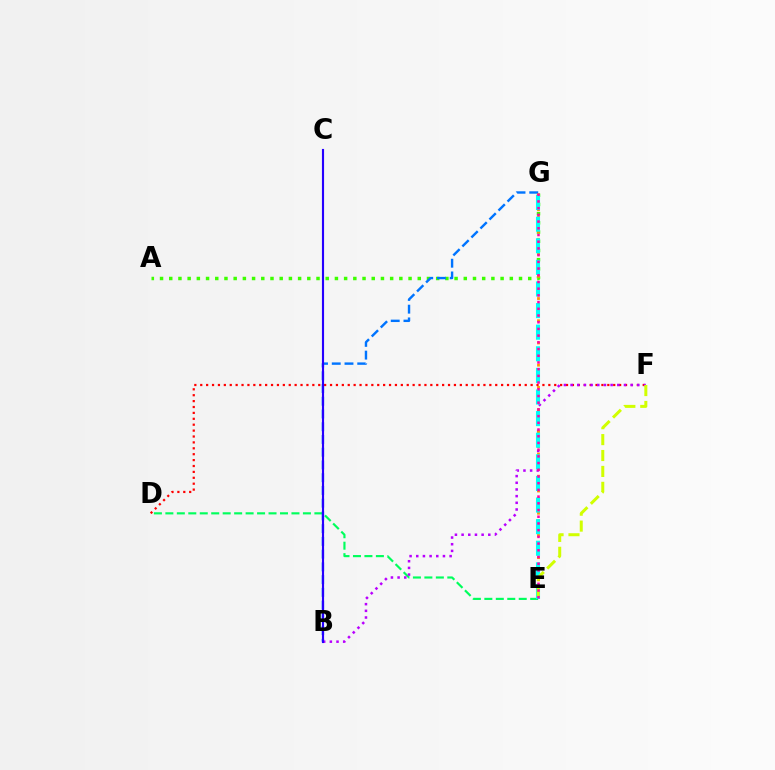{('D', 'E'): [{'color': '#00ff5c', 'line_style': 'dashed', 'thickness': 1.56}], ('A', 'G'): [{'color': '#3dff00', 'line_style': 'dotted', 'thickness': 2.5}], ('D', 'F'): [{'color': '#ff0000', 'line_style': 'dotted', 'thickness': 1.6}], ('B', 'G'): [{'color': '#0074ff', 'line_style': 'dashed', 'thickness': 1.73}], ('B', 'F'): [{'color': '#b900ff', 'line_style': 'dotted', 'thickness': 1.81}], ('E', 'G'): [{'color': '#ff9400', 'line_style': 'dotted', 'thickness': 2.01}, {'color': '#00fff6', 'line_style': 'dashed', 'thickness': 2.94}, {'color': '#ff00ac', 'line_style': 'dotted', 'thickness': 1.82}], ('E', 'F'): [{'color': '#d1ff00', 'line_style': 'dashed', 'thickness': 2.16}], ('B', 'C'): [{'color': '#2500ff', 'line_style': 'solid', 'thickness': 1.54}]}